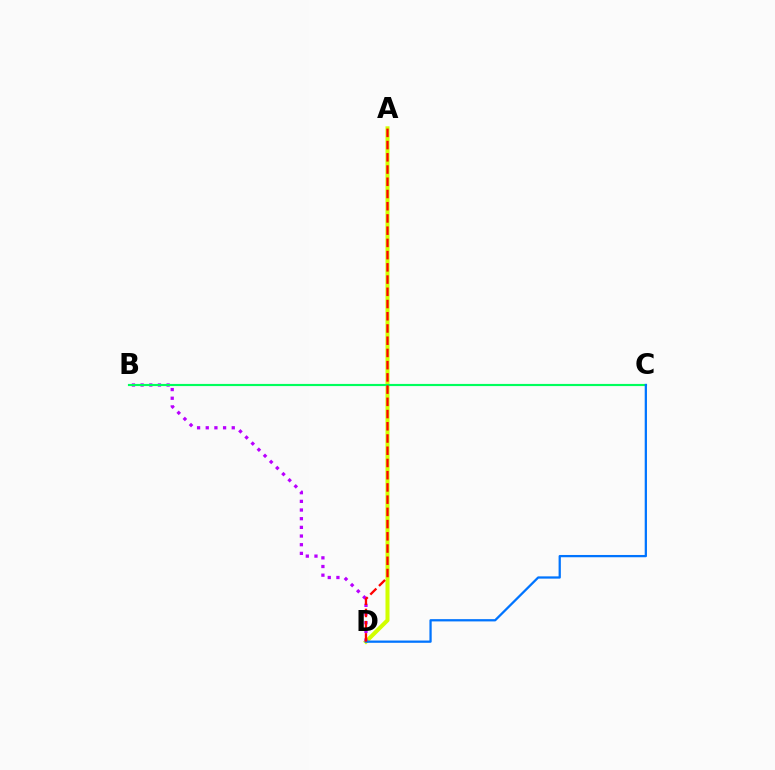{('A', 'D'): [{'color': '#d1ff00', 'line_style': 'solid', 'thickness': 2.9}, {'color': '#ff0000', 'line_style': 'dashed', 'thickness': 1.66}], ('B', 'D'): [{'color': '#b900ff', 'line_style': 'dotted', 'thickness': 2.35}], ('B', 'C'): [{'color': '#00ff5c', 'line_style': 'solid', 'thickness': 1.55}], ('C', 'D'): [{'color': '#0074ff', 'line_style': 'solid', 'thickness': 1.63}]}